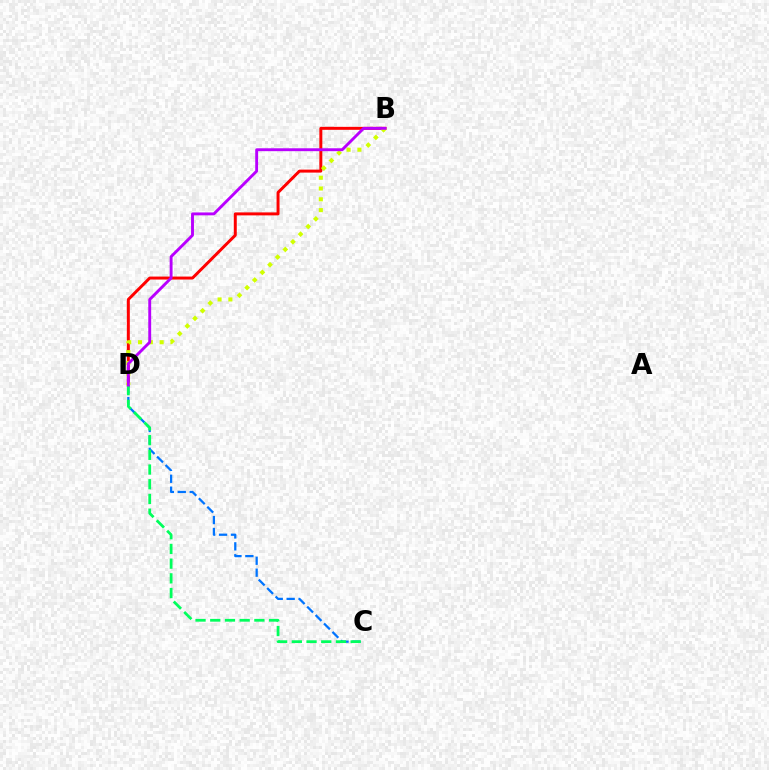{('B', 'D'): [{'color': '#ff0000', 'line_style': 'solid', 'thickness': 2.14}, {'color': '#d1ff00', 'line_style': 'dotted', 'thickness': 2.94}, {'color': '#b900ff', 'line_style': 'solid', 'thickness': 2.08}], ('C', 'D'): [{'color': '#0074ff', 'line_style': 'dashed', 'thickness': 1.62}, {'color': '#00ff5c', 'line_style': 'dashed', 'thickness': 2.0}]}